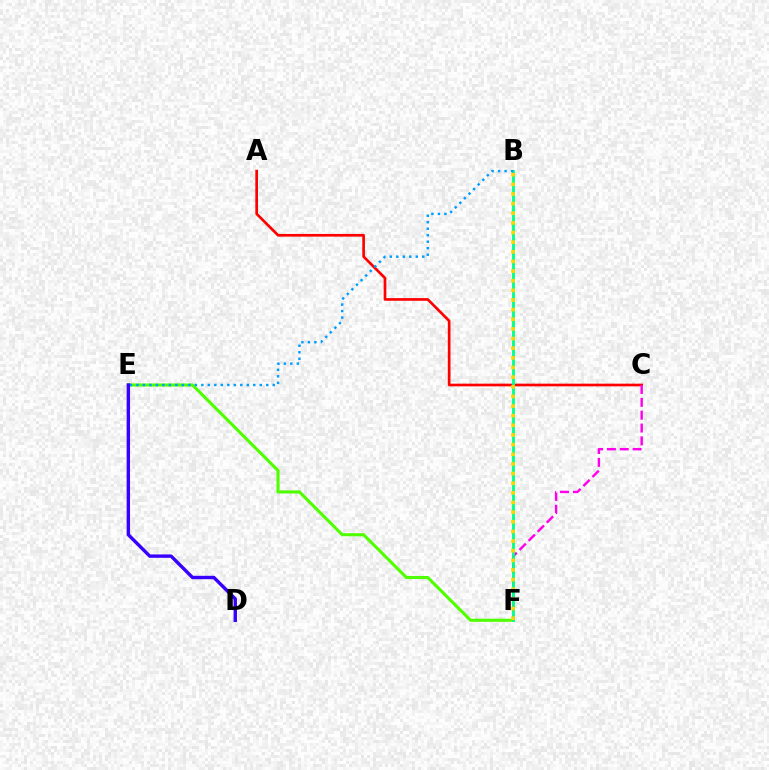{('E', 'F'): [{'color': '#4fff00', 'line_style': 'solid', 'thickness': 2.22}], ('A', 'C'): [{'color': '#ff0000', 'line_style': 'solid', 'thickness': 1.93}], ('C', 'F'): [{'color': '#ff00ed', 'line_style': 'dashed', 'thickness': 1.75}], ('B', 'F'): [{'color': '#00ff86', 'line_style': 'solid', 'thickness': 2.01}, {'color': '#ffd500', 'line_style': 'dotted', 'thickness': 2.62}], ('B', 'E'): [{'color': '#009eff', 'line_style': 'dotted', 'thickness': 1.76}], ('D', 'E'): [{'color': '#3700ff', 'line_style': 'solid', 'thickness': 2.44}]}